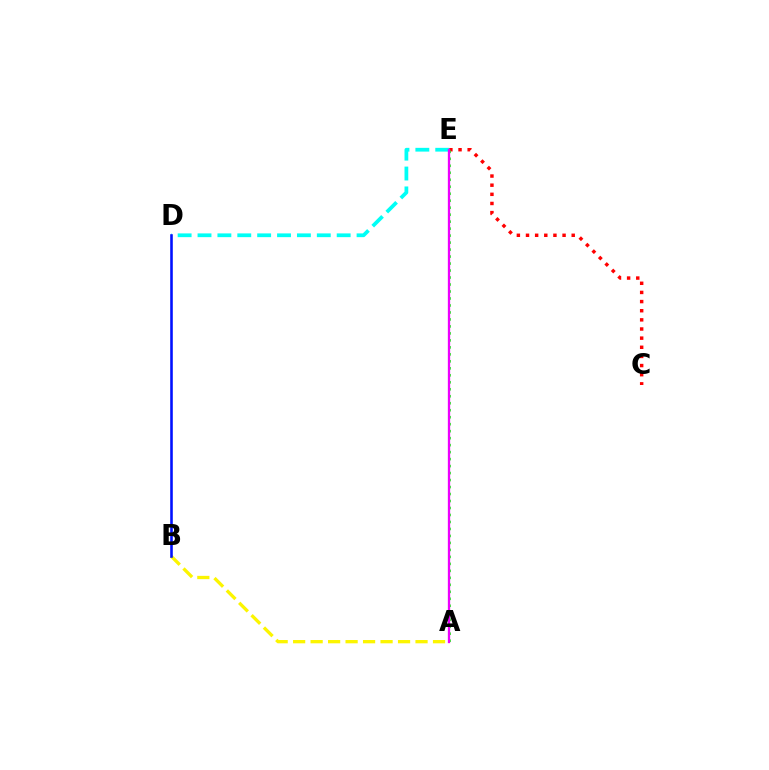{('C', 'E'): [{'color': '#ff0000', 'line_style': 'dotted', 'thickness': 2.48}], ('A', 'B'): [{'color': '#fcf500', 'line_style': 'dashed', 'thickness': 2.38}], ('A', 'E'): [{'color': '#08ff00', 'line_style': 'dotted', 'thickness': 1.9}, {'color': '#ee00ff', 'line_style': 'solid', 'thickness': 1.66}], ('D', 'E'): [{'color': '#00fff6', 'line_style': 'dashed', 'thickness': 2.7}], ('B', 'D'): [{'color': '#0010ff', 'line_style': 'solid', 'thickness': 1.86}]}